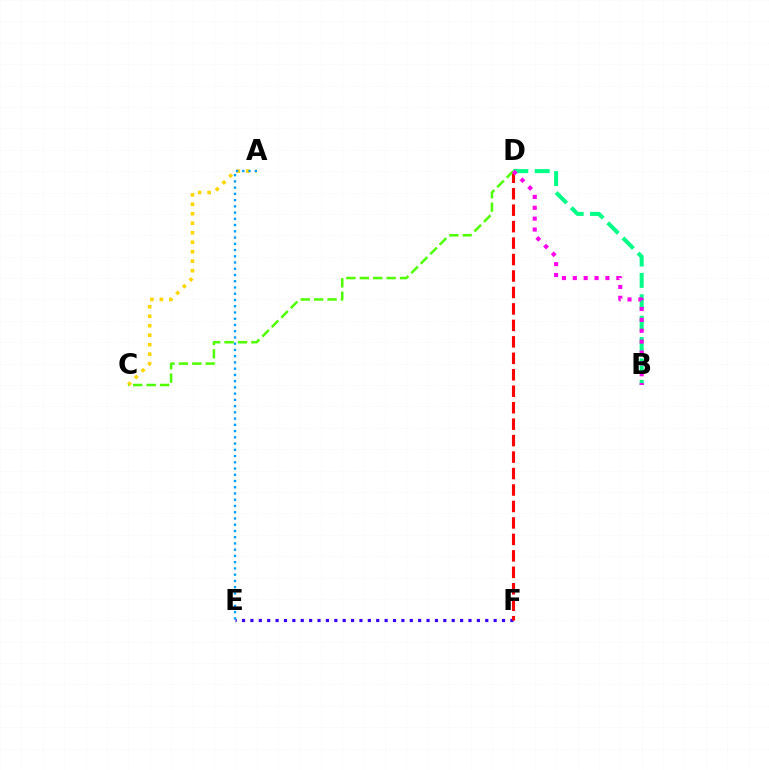{('E', 'F'): [{'color': '#3700ff', 'line_style': 'dotted', 'thickness': 2.28}], ('A', 'C'): [{'color': '#ffd500', 'line_style': 'dotted', 'thickness': 2.58}], ('D', 'F'): [{'color': '#ff0000', 'line_style': 'dashed', 'thickness': 2.24}], ('A', 'E'): [{'color': '#009eff', 'line_style': 'dotted', 'thickness': 1.7}], ('C', 'D'): [{'color': '#4fff00', 'line_style': 'dashed', 'thickness': 1.82}], ('B', 'D'): [{'color': '#00ff86', 'line_style': 'dashed', 'thickness': 2.91}, {'color': '#ff00ed', 'line_style': 'dotted', 'thickness': 2.95}]}